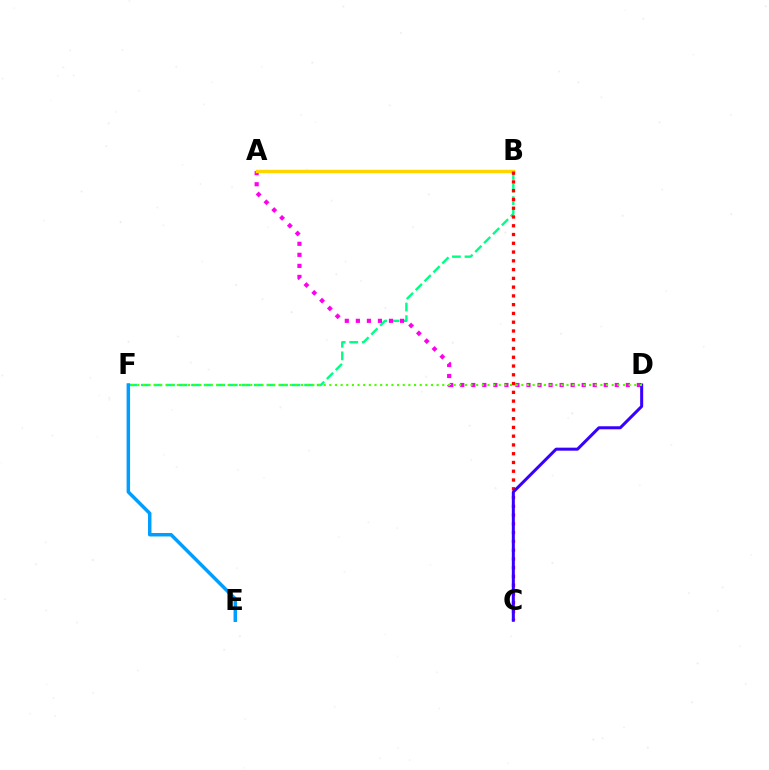{('B', 'F'): [{'color': '#00ff86', 'line_style': 'dashed', 'thickness': 1.71}], ('A', 'D'): [{'color': '#ff00ed', 'line_style': 'dotted', 'thickness': 3.0}], ('A', 'B'): [{'color': '#ffd500', 'line_style': 'solid', 'thickness': 2.47}], ('B', 'C'): [{'color': '#ff0000', 'line_style': 'dotted', 'thickness': 2.38}], ('C', 'D'): [{'color': '#3700ff', 'line_style': 'solid', 'thickness': 2.17}], ('D', 'F'): [{'color': '#4fff00', 'line_style': 'dotted', 'thickness': 1.53}], ('E', 'F'): [{'color': '#009eff', 'line_style': 'solid', 'thickness': 2.5}]}